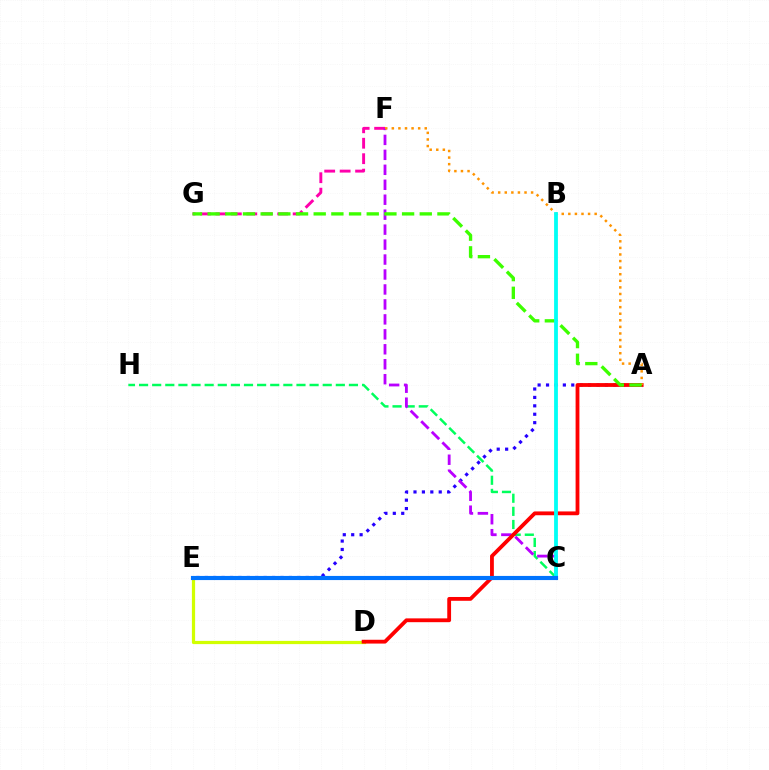{('C', 'H'): [{'color': '#00ff5c', 'line_style': 'dashed', 'thickness': 1.78}], ('D', 'E'): [{'color': '#d1ff00', 'line_style': 'solid', 'thickness': 2.32}], ('A', 'E'): [{'color': '#2500ff', 'line_style': 'dotted', 'thickness': 2.29}], ('F', 'G'): [{'color': '#ff00ac', 'line_style': 'dashed', 'thickness': 2.1}], ('C', 'F'): [{'color': '#b900ff', 'line_style': 'dashed', 'thickness': 2.03}], ('A', 'D'): [{'color': '#ff0000', 'line_style': 'solid', 'thickness': 2.74}], ('A', 'F'): [{'color': '#ff9400', 'line_style': 'dotted', 'thickness': 1.79}], ('A', 'G'): [{'color': '#3dff00', 'line_style': 'dashed', 'thickness': 2.4}], ('B', 'C'): [{'color': '#00fff6', 'line_style': 'solid', 'thickness': 2.73}], ('C', 'E'): [{'color': '#0074ff', 'line_style': 'solid', 'thickness': 2.98}]}